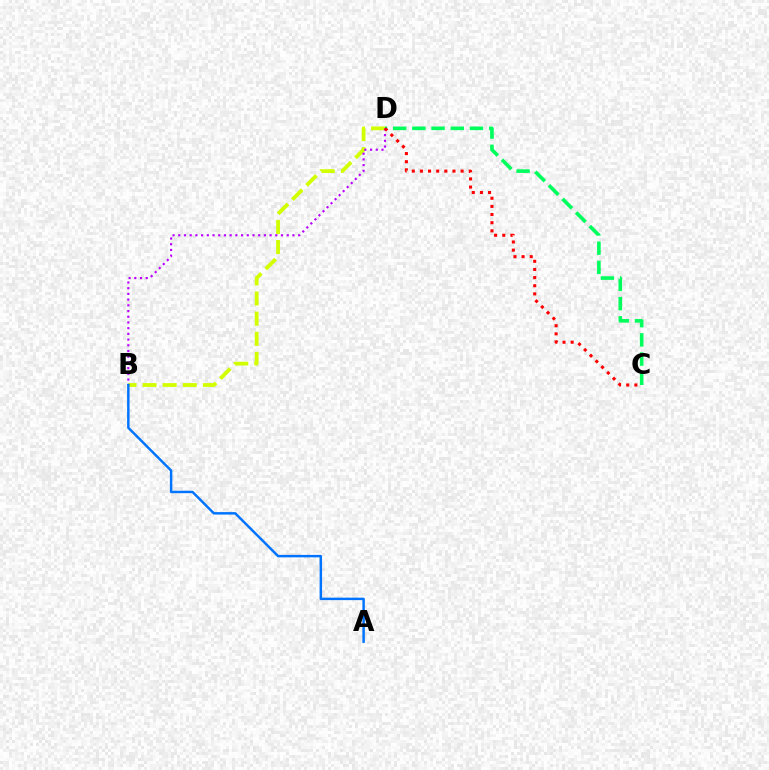{('C', 'D'): [{'color': '#00ff5c', 'line_style': 'dashed', 'thickness': 2.61}, {'color': '#ff0000', 'line_style': 'dotted', 'thickness': 2.21}], ('B', 'D'): [{'color': '#d1ff00', 'line_style': 'dashed', 'thickness': 2.73}, {'color': '#b900ff', 'line_style': 'dotted', 'thickness': 1.55}], ('A', 'B'): [{'color': '#0074ff', 'line_style': 'solid', 'thickness': 1.78}]}